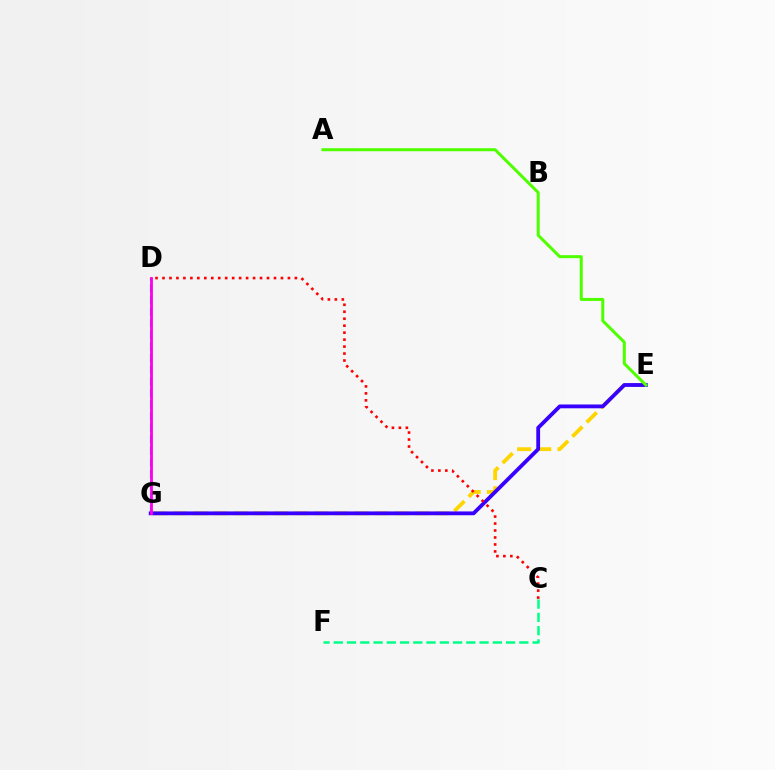{('D', 'G'): [{'color': '#009eff', 'line_style': 'dashed', 'thickness': 1.58}, {'color': '#ff00ed', 'line_style': 'solid', 'thickness': 2.0}], ('E', 'G'): [{'color': '#ffd500', 'line_style': 'dashed', 'thickness': 2.74}, {'color': '#3700ff', 'line_style': 'solid', 'thickness': 2.74}], ('A', 'E'): [{'color': '#4fff00', 'line_style': 'solid', 'thickness': 2.16}], ('C', 'F'): [{'color': '#00ff86', 'line_style': 'dashed', 'thickness': 1.8}], ('C', 'D'): [{'color': '#ff0000', 'line_style': 'dotted', 'thickness': 1.89}]}